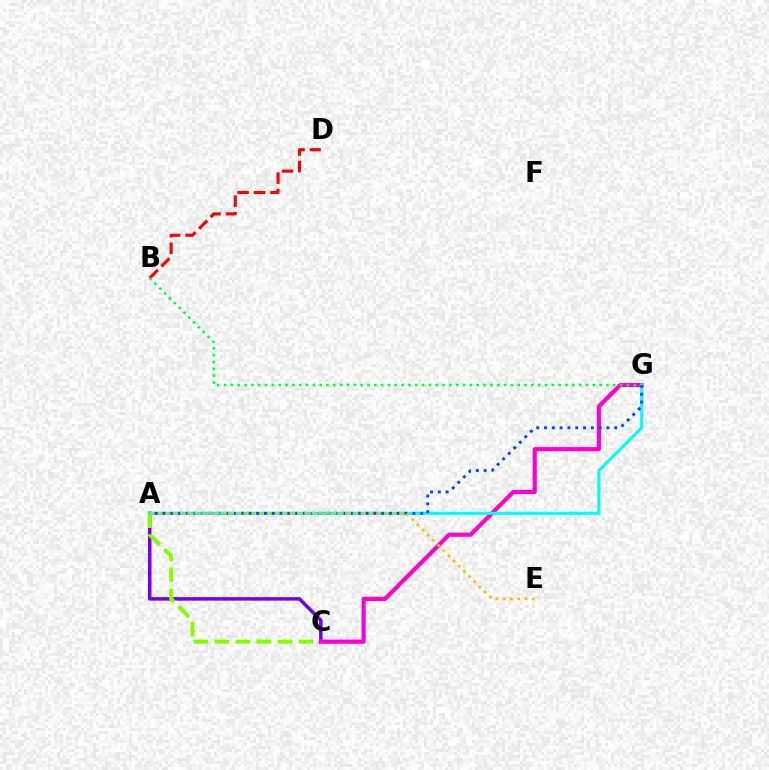{('A', 'C'): [{'color': '#7200ff', 'line_style': 'solid', 'thickness': 2.53}, {'color': '#84ff00', 'line_style': 'dashed', 'thickness': 2.86}], ('C', 'G'): [{'color': '#ff00cf', 'line_style': 'solid', 'thickness': 2.99}], ('B', 'D'): [{'color': '#ff0000', 'line_style': 'dashed', 'thickness': 2.24}], ('B', 'G'): [{'color': '#00ff39', 'line_style': 'dotted', 'thickness': 1.86}], ('A', 'G'): [{'color': '#00fff6', 'line_style': 'solid', 'thickness': 2.25}, {'color': '#004bff', 'line_style': 'dotted', 'thickness': 2.12}], ('A', 'E'): [{'color': '#ffbd00', 'line_style': 'dotted', 'thickness': 1.99}]}